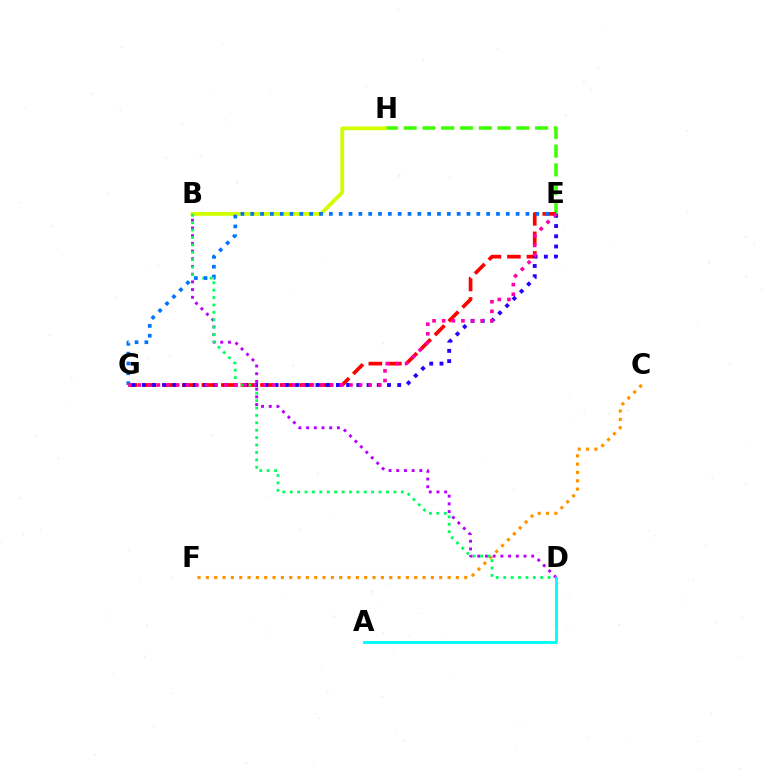{('C', 'F'): [{'color': '#ff9400', 'line_style': 'dotted', 'thickness': 2.26}], ('E', 'H'): [{'color': '#3dff00', 'line_style': 'dashed', 'thickness': 2.55}], ('A', 'D'): [{'color': '#00fff6', 'line_style': 'solid', 'thickness': 2.09}], ('B', 'H'): [{'color': '#d1ff00', 'line_style': 'solid', 'thickness': 2.73}], ('E', 'G'): [{'color': '#ff0000', 'line_style': 'dashed', 'thickness': 2.65}, {'color': '#2500ff', 'line_style': 'dotted', 'thickness': 2.78}, {'color': '#0074ff', 'line_style': 'dotted', 'thickness': 2.67}, {'color': '#ff00ac', 'line_style': 'dotted', 'thickness': 2.62}], ('B', 'D'): [{'color': '#b900ff', 'line_style': 'dotted', 'thickness': 2.09}, {'color': '#00ff5c', 'line_style': 'dotted', 'thickness': 2.01}]}